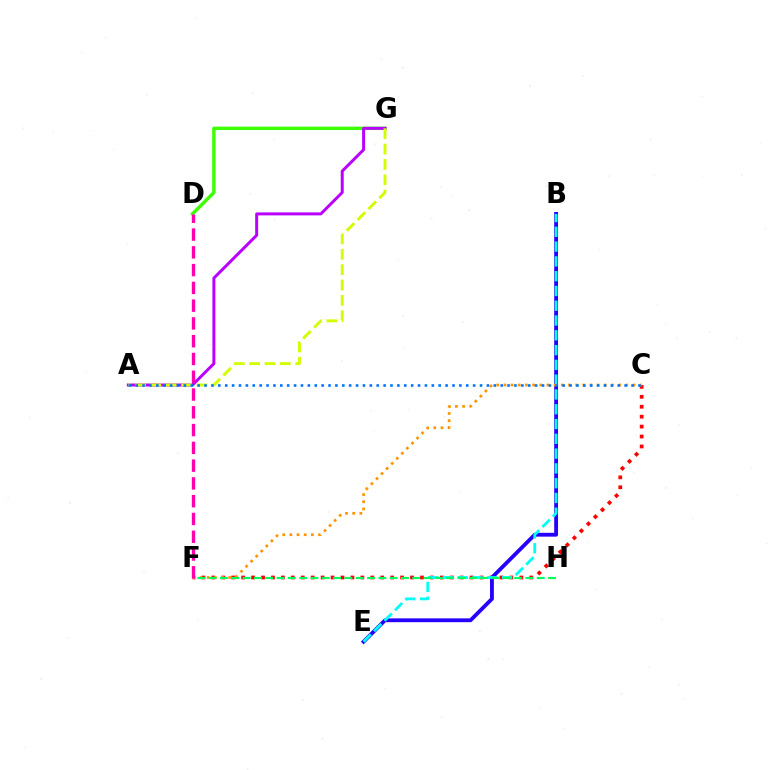{('D', 'G'): [{'color': '#3dff00', 'line_style': 'solid', 'thickness': 2.45}], ('A', 'G'): [{'color': '#b900ff', 'line_style': 'solid', 'thickness': 2.14}, {'color': '#d1ff00', 'line_style': 'dashed', 'thickness': 2.09}], ('C', 'F'): [{'color': '#ff0000', 'line_style': 'dotted', 'thickness': 2.7}, {'color': '#ff9400', 'line_style': 'dotted', 'thickness': 1.95}], ('B', 'E'): [{'color': '#2500ff', 'line_style': 'solid', 'thickness': 2.76}, {'color': '#00fff6', 'line_style': 'dashed', 'thickness': 2.01}], ('F', 'H'): [{'color': '#00ff5c', 'line_style': 'dashed', 'thickness': 1.54}], ('D', 'F'): [{'color': '#ff00ac', 'line_style': 'dashed', 'thickness': 2.41}], ('A', 'C'): [{'color': '#0074ff', 'line_style': 'dotted', 'thickness': 1.87}]}